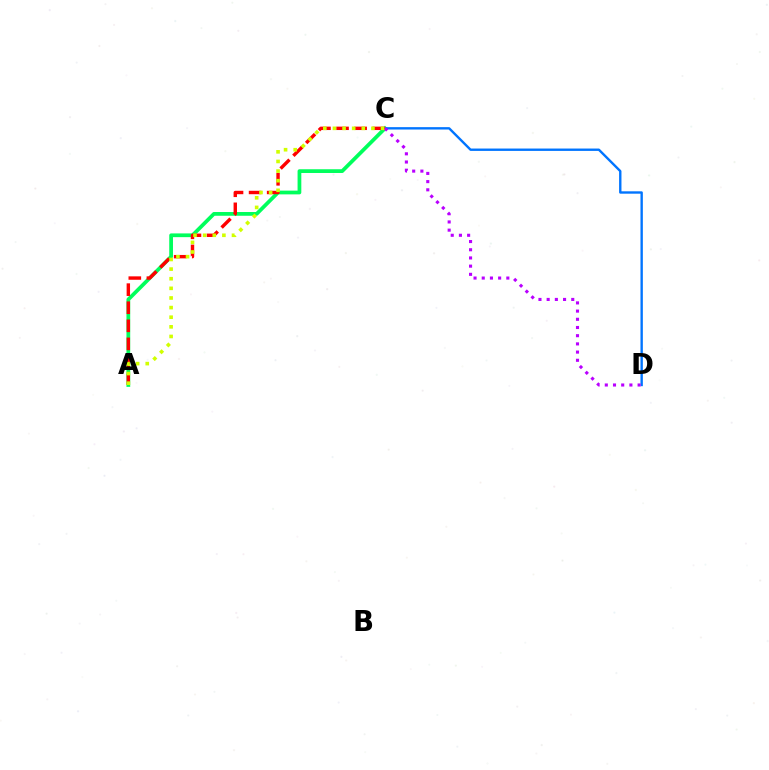{('A', 'C'): [{'color': '#00ff5c', 'line_style': 'solid', 'thickness': 2.7}, {'color': '#ff0000', 'line_style': 'dashed', 'thickness': 2.46}, {'color': '#d1ff00', 'line_style': 'dotted', 'thickness': 2.61}], ('C', 'D'): [{'color': '#0074ff', 'line_style': 'solid', 'thickness': 1.71}, {'color': '#b900ff', 'line_style': 'dotted', 'thickness': 2.23}]}